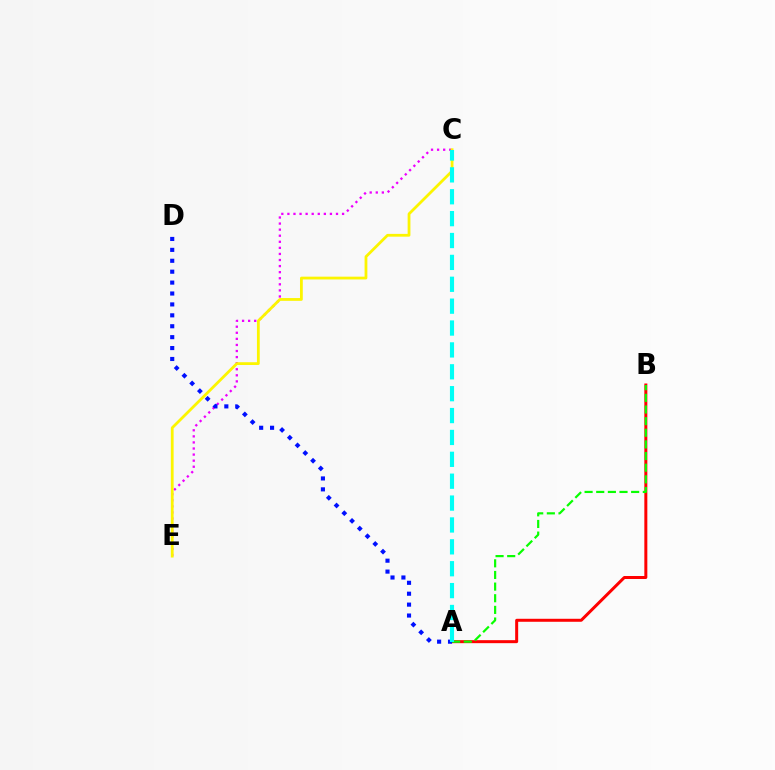{('A', 'B'): [{'color': '#ff0000', 'line_style': 'solid', 'thickness': 2.16}, {'color': '#08ff00', 'line_style': 'dashed', 'thickness': 1.58}], ('C', 'E'): [{'color': '#ee00ff', 'line_style': 'dotted', 'thickness': 1.65}, {'color': '#fcf500', 'line_style': 'solid', 'thickness': 2.01}], ('A', 'D'): [{'color': '#0010ff', 'line_style': 'dotted', 'thickness': 2.96}], ('A', 'C'): [{'color': '#00fff6', 'line_style': 'dashed', 'thickness': 2.97}]}